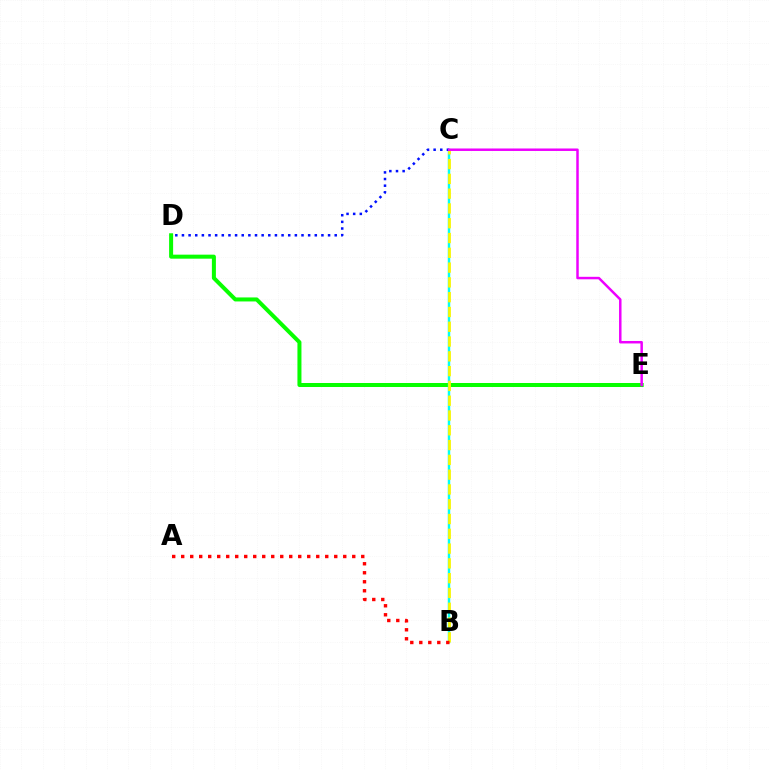{('D', 'E'): [{'color': '#08ff00', 'line_style': 'solid', 'thickness': 2.89}], ('B', 'C'): [{'color': '#00fff6', 'line_style': 'solid', 'thickness': 1.77}, {'color': '#fcf500', 'line_style': 'dashed', 'thickness': 2.01}], ('C', 'D'): [{'color': '#0010ff', 'line_style': 'dotted', 'thickness': 1.8}], ('A', 'B'): [{'color': '#ff0000', 'line_style': 'dotted', 'thickness': 2.45}], ('C', 'E'): [{'color': '#ee00ff', 'line_style': 'solid', 'thickness': 1.79}]}